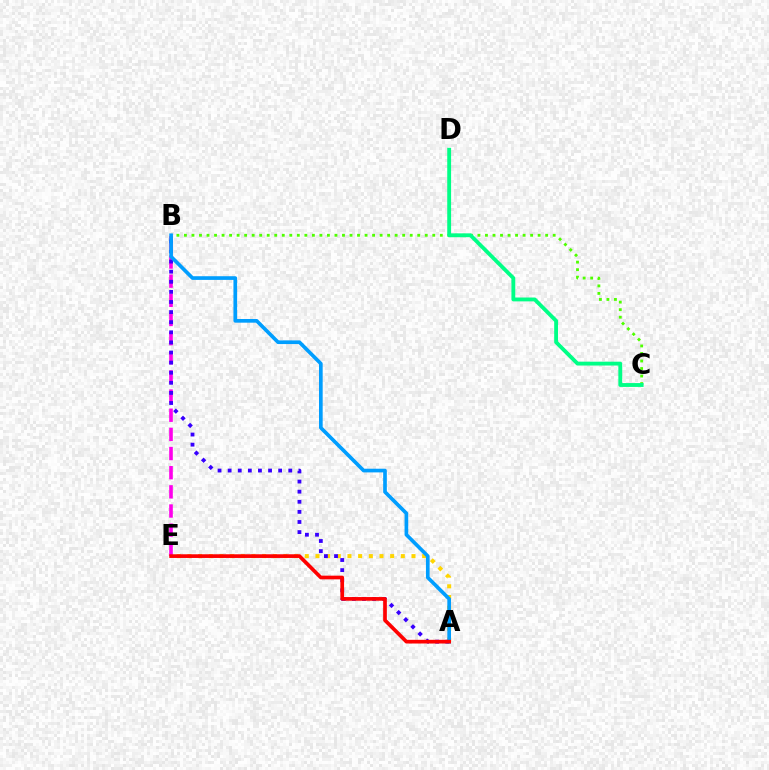{('B', 'E'): [{'color': '#ff00ed', 'line_style': 'dashed', 'thickness': 2.6}], ('B', 'C'): [{'color': '#4fff00', 'line_style': 'dotted', 'thickness': 2.04}], ('C', 'D'): [{'color': '#00ff86', 'line_style': 'solid', 'thickness': 2.77}], ('A', 'E'): [{'color': '#ffd500', 'line_style': 'dotted', 'thickness': 2.9}, {'color': '#ff0000', 'line_style': 'solid', 'thickness': 2.65}], ('A', 'B'): [{'color': '#3700ff', 'line_style': 'dotted', 'thickness': 2.74}, {'color': '#009eff', 'line_style': 'solid', 'thickness': 2.65}]}